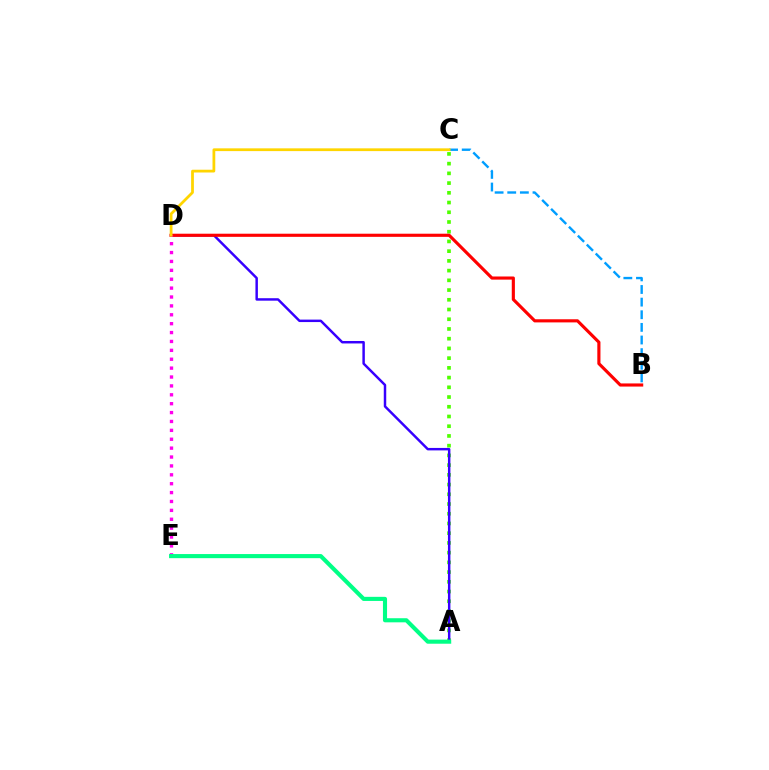{('A', 'C'): [{'color': '#4fff00', 'line_style': 'dotted', 'thickness': 2.64}], ('A', 'D'): [{'color': '#3700ff', 'line_style': 'solid', 'thickness': 1.78}], ('B', 'C'): [{'color': '#009eff', 'line_style': 'dashed', 'thickness': 1.72}], ('B', 'D'): [{'color': '#ff0000', 'line_style': 'solid', 'thickness': 2.26}], ('D', 'E'): [{'color': '#ff00ed', 'line_style': 'dotted', 'thickness': 2.42}], ('C', 'D'): [{'color': '#ffd500', 'line_style': 'solid', 'thickness': 1.99}], ('A', 'E'): [{'color': '#00ff86', 'line_style': 'solid', 'thickness': 2.95}]}